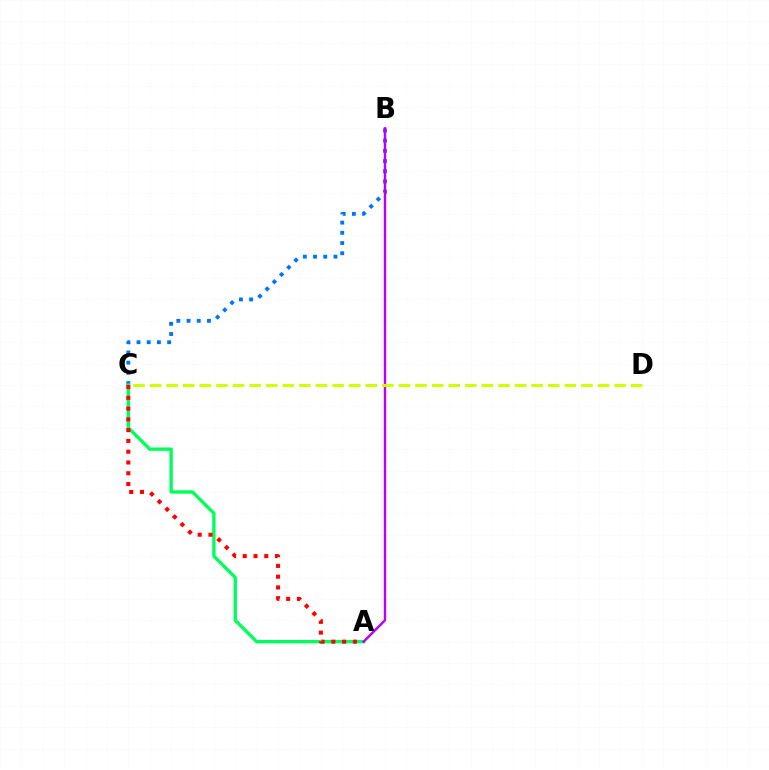{('B', 'C'): [{'color': '#0074ff', 'line_style': 'dotted', 'thickness': 2.77}], ('A', 'C'): [{'color': '#00ff5c', 'line_style': 'solid', 'thickness': 2.42}, {'color': '#ff0000', 'line_style': 'dotted', 'thickness': 2.93}], ('A', 'B'): [{'color': '#b900ff', 'line_style': 'solid', 'thickness': 1.75}], ('C', 'D'): [{'color': '#d1ff00', 'line_style': 'dashed', 'thickness': 2.25}]}